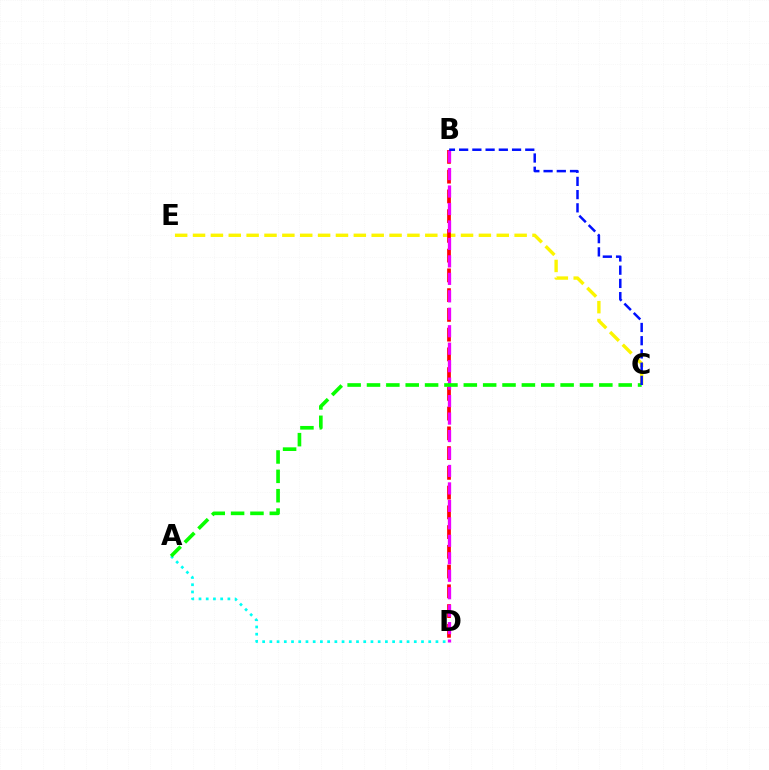{('C', 'E'): [{'color': '#fcf500', 'line_style': 'dashed', 'thickness': 2.43}], ('B', 'D'): [{'color': '#ff0000', 'line_style': 'dashed', 'thickness': 2.68}, {'color': '#ee00ff', 'line_style': 'dashed', 'thickness': 2.37}], ('A', 'D'): [{'color': '#00fff6', 'line_style': 'dotted', 'thickness': 1.96}], ('A', 'C'): [{'color': '#08ff00', 'line_style': 'dashed', 'thickness': 2.63}], ('B', 'C'): [{'color': '#0010ff', 'line_style': 'dashed', 'thickness': 1.8}]}